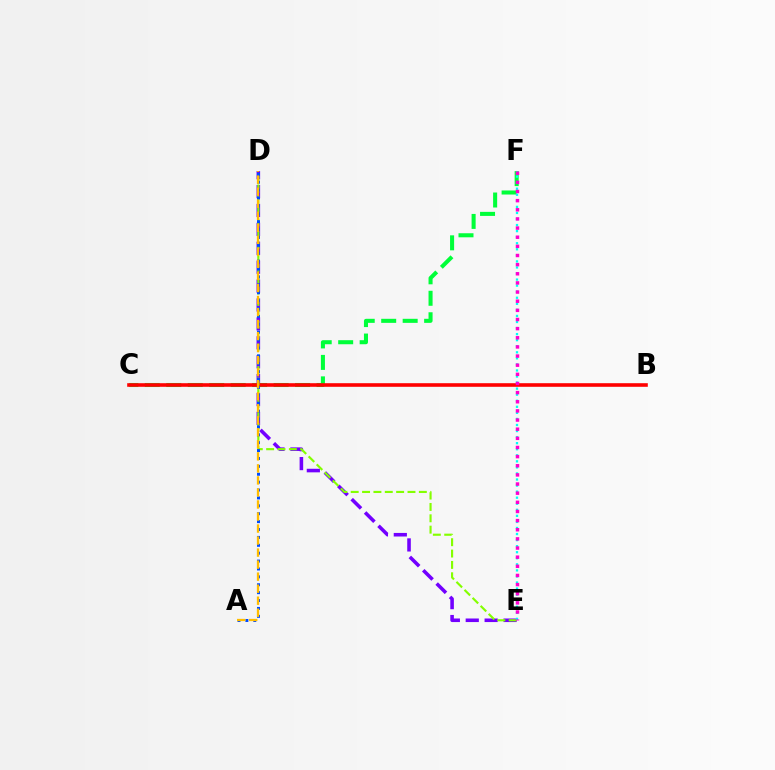{('C', 'F'): [{'color': '#00ff39', 'line_style': 'dashed', 'thickness': 2.92}], ('D', 'E'): [{'color': '#7200ff', 'line_style': 'dashed', 'thickness': 2.57}, {'color': '#84ff00', 'line_style': 'dashed', 'thickness': 1.54}], ('B', 'C'): [{'color': '#ff0000', 'line_style': 'solid', 'thickness': 2.59}], ('A', 'D'): [{'color': '#004bff', 'line_style': 'dotted', 'thickness': 2.14}, {'color': '#ffbd00', 'line_style': 'dashed', 'thickness': 1.63}], ('E', 'F'): [{'color': '#00fff6', 'line_style': 'dotted', 'thickness': 1.65}, {'color': '#ff00cf', 'line_style': 'dotted', 'thickness': 2.48}]}